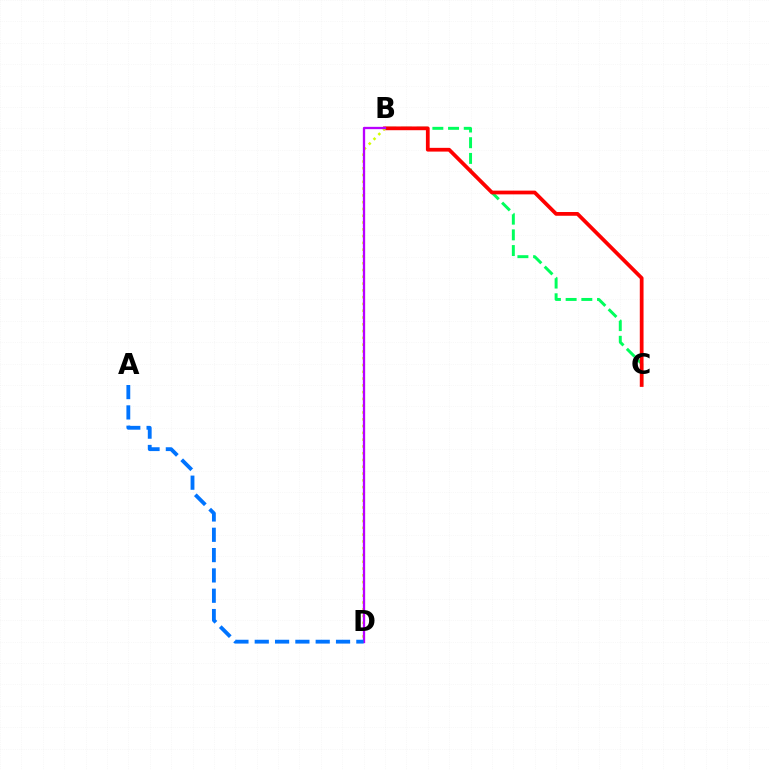{('B', 'C'): [{'color': '#00ff5c', 'line_style': 'dashed', 'thickness': 2.13}, {'color': '#ff0000', 'line_style': 'solid', 'thickness': 2.7}], ('B', 'D'): [{'color': '#d1ff00', 'line_style': 'dotted', 'thickness': 1.84}, {'color': '#b900ff', 'line_style': 'solid', 'thickness': 1.67}], ('A', 'D'): [{'color': '#0074ff', 'line_style': 'dashed', 'thickness': 2.76}]}